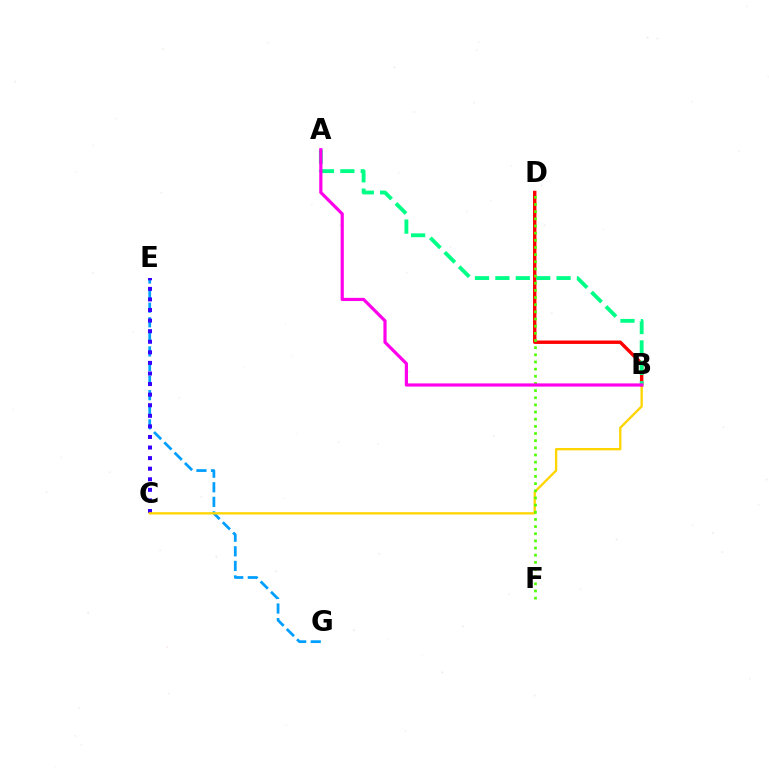{('E', 'G'): [{'color': '#009eff', 'line_style': 'dashed', 'thickness': 1.98}], ('C', 'E'): [{'color': '#3700ff', 'line_style': 'dotted', 'thickness': 2.87}], ('B', 'D'): [{'color': '#ff0000', 'line_style': 'solid', 'thickness': 2.45}], ('B', 'C'): [{'color': '#ffd500', 'line_style': 'solid', 'thickness': 1.67}], ('A', 'B'): [{'color': '#00ff86', 'line_style': 'dashed', 'thickness': 2.77}, {'color': '#ff00ed', 'line_style': 'solid', 'thickness': 2.3}], ('D', 'F'): [{'color': '#4fff00', 'line_style': 'dotted', 'thickness': 1.94}]}